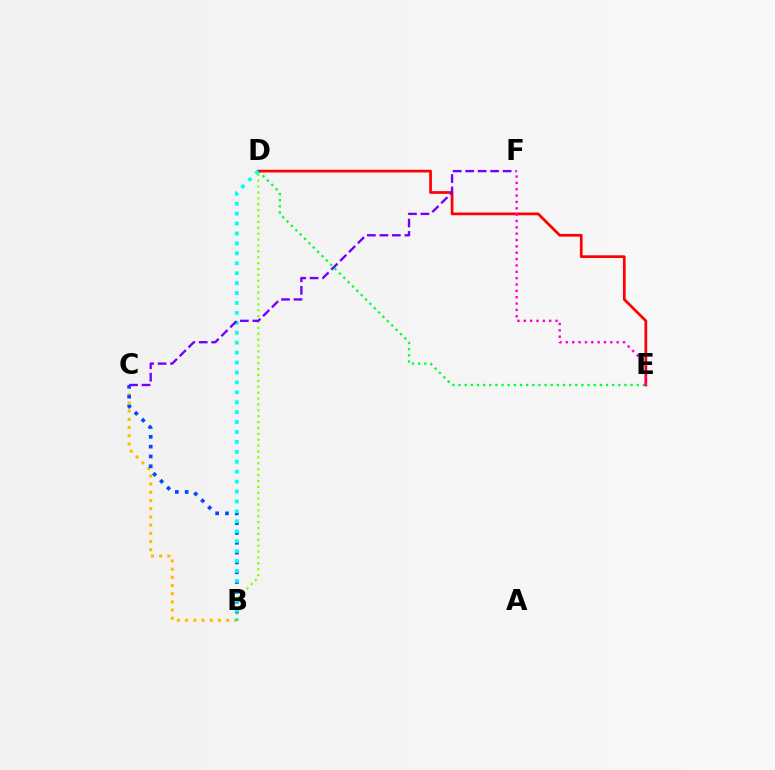{('D', 'E'): [{'color': '#00ff39', 'line_style': 'dotted', 'thickness': 1.67}, {'color': '#ff0000', 'line_style': 'solid', 'thickness': 1.95}], ('B', 'D'): [{'color': '#84ff00', 'line_style': 'dotted', 'thickness': 1.6}, {'color': '#00fff6', 'line_style': 'dotted', 'thickness': 2.7}], ('B', 'C'): [{'color': '#ffbd00', 'line_style': 'dotted', 'thickness': 2.23}, {'color': '#004bff', 'line_style': 'dotted', 'thickness': 2.67}], ('C', 'F'): [{'color': '#7200ff', 'line_style': 'dashed', 'thickness': 1.7}], ('E', 'F'): [{'color': '#ff00cf', 'line_style': 'dotted', 'thickness': 1.73}]}